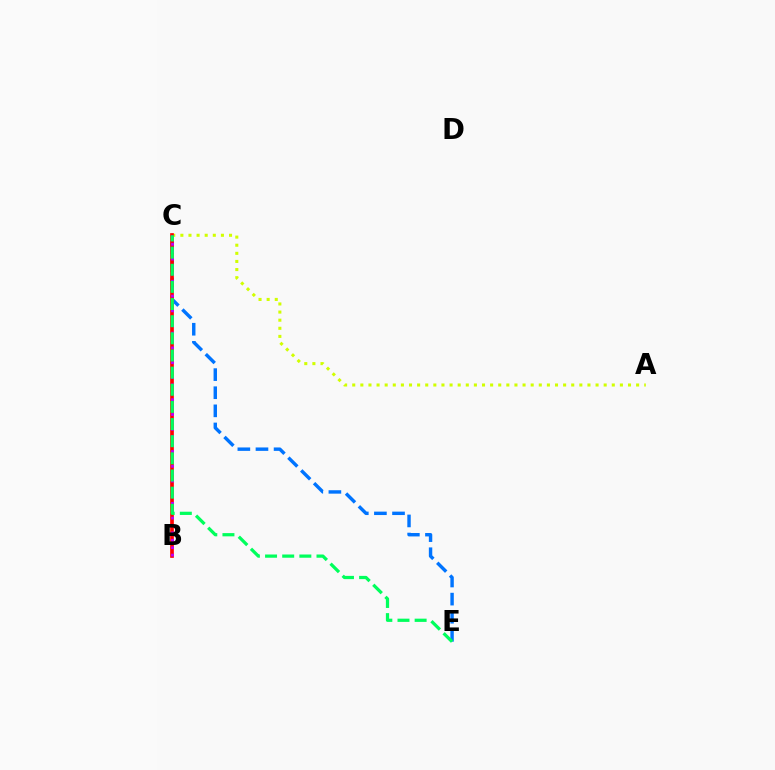{('A', 'C'): [{'color': '#d1ff00', 'line_style': 'dotted', 'thickness': 2.2}], ('C', 'E'): [{'color': '#0074ff', 'line_style': 'dashed', 'thickness': 2.46}, {'color': '#00ff5c', 'line_style': 'dashed', 'thickness': 2.33}], ('B', 'C'): [{'color': '#ff0000', 'line_style': 'solid', 'thickness': 2.65}, {'color': '#b900ff', 'line_style': 'dotted', 'thickness': 2.01}]}